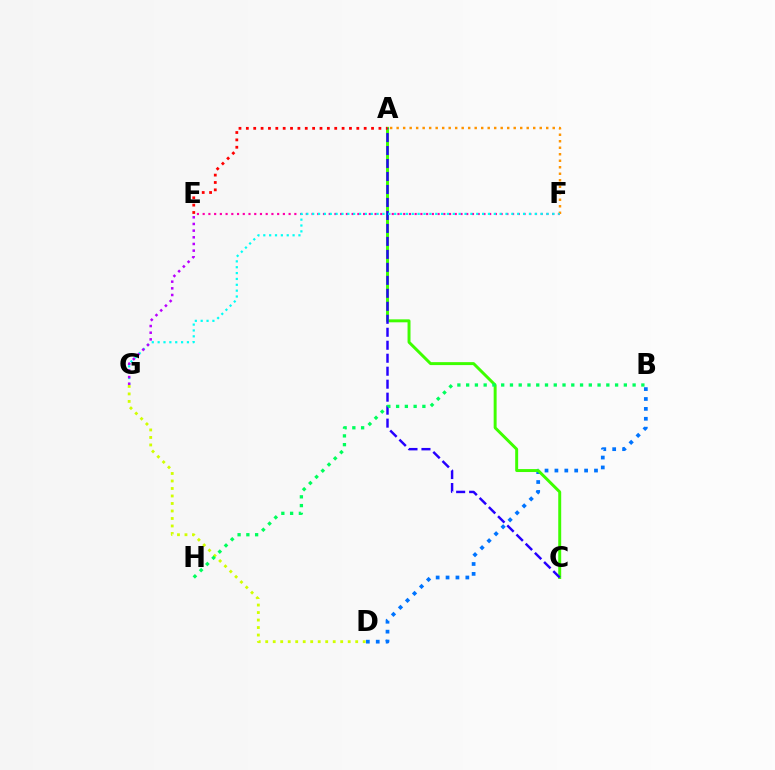{('E', 'F'): [{'color': '#ff00ac', 'line_style': 'dotted', 'thickness': 1.56}], ('D', 'G'): [{'color': '#d1ff00', 'line_style': 'dotted', 'thickness': 2.04}], ('B', 'D'): [{'color': '#0074ff', 'line_style': 'dotted', 'thickness': 2.69}], ('A', 'C'): [{'color': '#3dff00', 'line_style': 'solid', 'thickness': 2.13}, {'color': '#2500ff', 'line_style': 'dashed', 'thickness': 1.76}], ('A', 'F'): [{'color': '#ff9400', 'line_style': 'dotted', 'thickness': 1.77}], ('A', 'E'): [{'color': '#ff0000', 'line_style': 'dotted', 'thickness': 2.0}], ('F', 'G'): [{'color': '#00fff6', 'line_style': 'dotted', 'thickness': 1.59}], ('E', 'G'): [{'color': '#b900ff', 'line_style': 'dotted', 'thickness': 1.81}], ('B', 'H'): [{'color': '#00ff5c', 'line_style': 'dotted', 'thickness': 2.38}]}